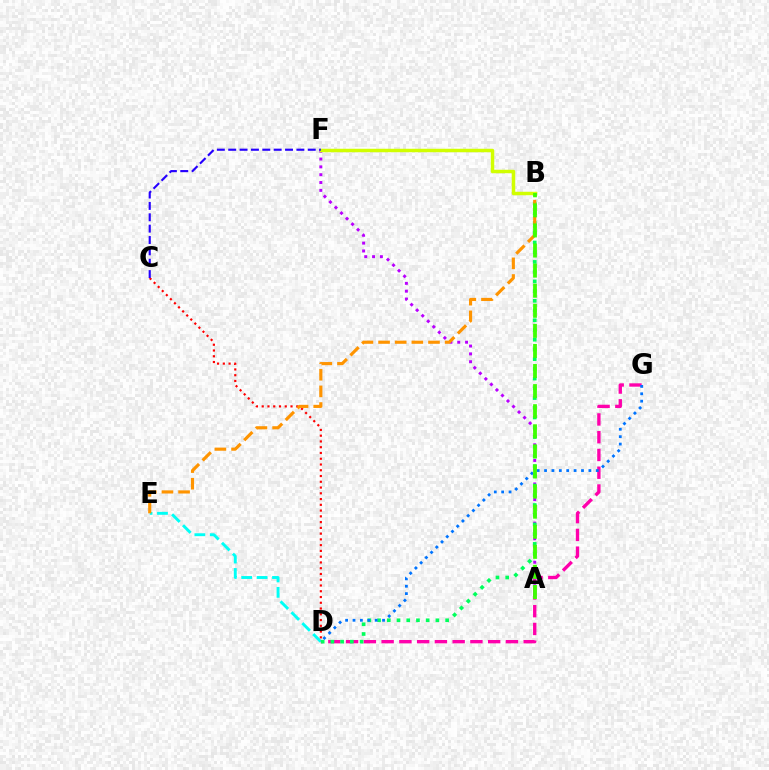{('D', 'E'): [{'color': '#00fff6', 'line_style': 'dashed', 'thickness': 2.09}], ('C', 'D'): [{'color': '#ff0000', 'line_style': 'dotted', 'thickness': 1.57}], ('D', 'G'): [{'color': '#ff00ac', 'line_style': 'dashed', 'thickness': 2.41}, {'color': '#0074ff', 'line_style': 'dotted', 'thickness': 2.01}], ('A', 'F'): [{'color': '#b900ff', 'line_style': 'dotted', 'thickness': 2.13}], ('B', 'D'): [{'color': '#00ff5c', 'line_style': 'dotted', 'thickness': 2.64}], ('B', 'E'): [{'color': '#ff9400', 'line_style': 'dashed', 'thickness': 2.26}], ('B', 'F'): [{'color': '#d1ff00', 'line_style': 'solid', 'thickness': 2.5}], ('C', 'F'): [{'color': '#2500ff', 'line_style': 'dashed', 'thickness': 1.54}], ('A', 'B'): [{'color': '#3dff00', 'line_style': 'dashed', 'thickness': 2.73}]}